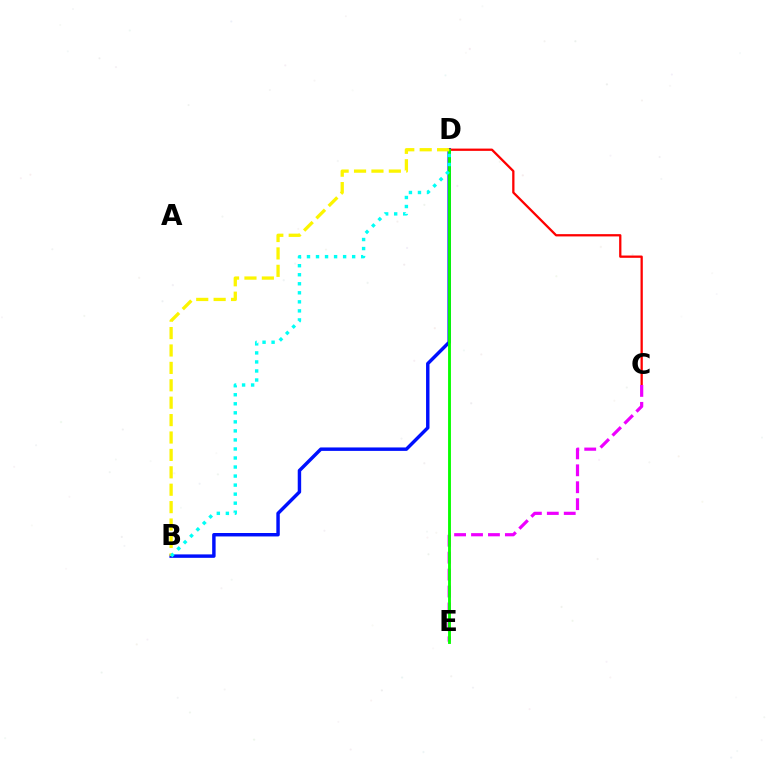{('B', 'D'): [{'color': '#0010ff', 'line_style': 'solid', 'thickness': 2.48}, {'color': '#fcf500', 'line_style': 'dashed', 'thickness': 2.36}, {'color': '#00fff6', 'line_style': 'dotted', 'thickness': 2.45}], ('C', 'D'): [{'color': '#ff0000', 'line_style': 'solid', 'thickness': 1.64}], ('C', 'E'): [{'color': '#ee00ff', 'line_style': 'dashed', 'thickness': 2.3}], ('D', 'E'): [{'color': '#08ff00', 'line_style': 'solid', 'thickness': 2.07}]}